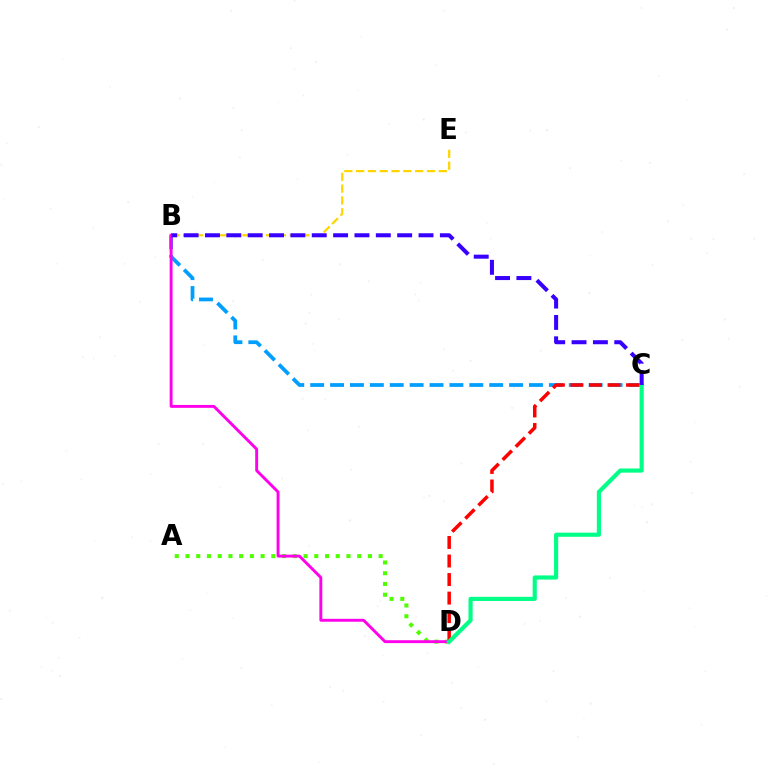{('A', 'D'): [{'color': '#4fff00', 'line_style': 'dotted', 'thickness': 2.92}], ('B', 'C'): [{'color': '#009eff', 'line_style': 'dashed', 'thickness': 2.7}, {'color': '#3700ff', 'line_style': 'dashed', 'thickness': 2.9}], ('C', 'D'): [{'color': '#ff0000', 'line_style': 'dashed', 'thickness': 2.52}, {'color': '#00ff86', 'line_style': 'solid', 'thickness': 2.98}], ('B', 'D'): [{'color': '#ff00ed', 'line_style': 'solid', 'thickness': 2.09}], ('B', 'E'): [{'color': '#ffd500', 'line_style': 'dashed', 'thickness': 1.6}]}